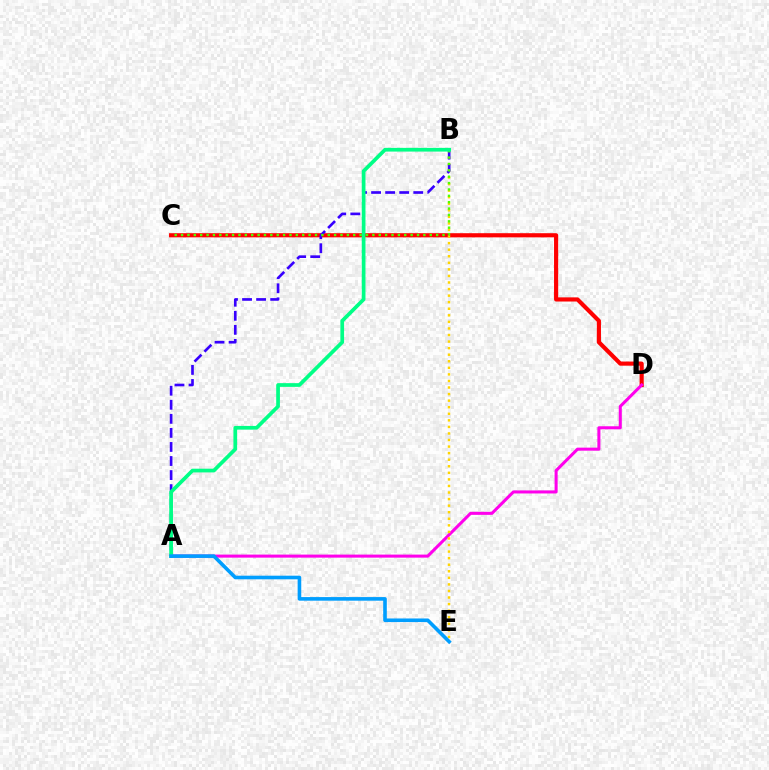{('C', 'D'): [{'color': '#ff0000', 'line_style': 'solid', 'thickness': 2.99}], ('A', 'D'): [{'color': '#ff00ed', 'line_style': 'solid', 'thickness': 2.19}], ('B', 'E'): [{'color': '#ffd500', 'line_style': 'dotted', 'thickness': 1.78}], ('A', 'B'): [{'color': '#3700ff', 'line_style': 'dashed', 'thickness': 1.91}, {'color': '#00ff86', 'line_style': 'solid', 'thickness': 2.67}], ('B', 'C'): [{'color': '#4fff00', 'line_style': 'dotted', 'thickness': 1.73}], ('A', 'E'): [{'color': '#009eff', 'line_style': 'solid', 'thickness': 2.6}]}